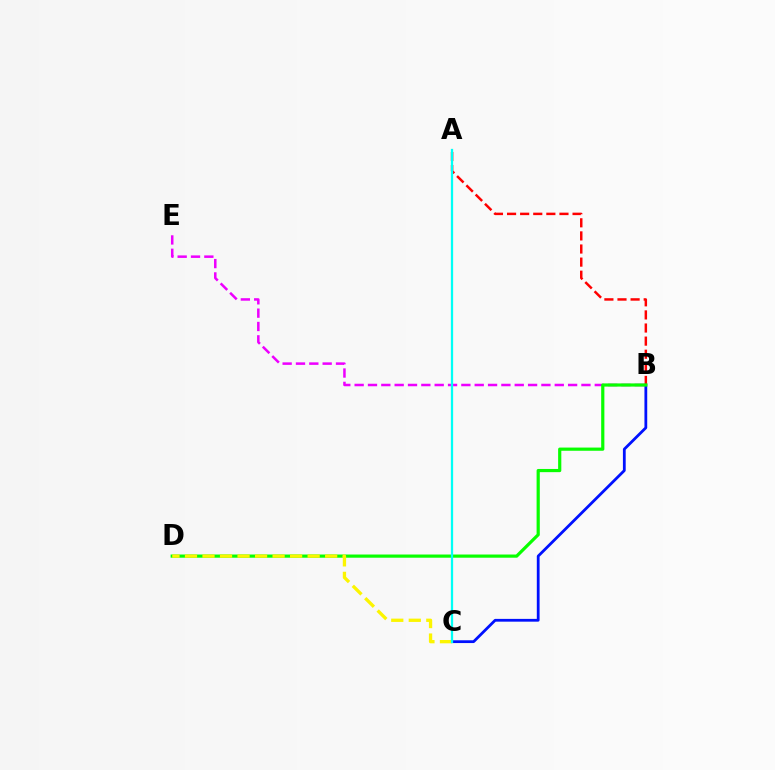{('B', 'C'): [{'color': '#0010ff', 'line_style': 'solid', 'thickness': 2.0}], ('B', 'E'): [{'color': '#ee00ff', 'line_style': 'dashed', 'thickness': 1.81}], ('A', 'B'): [{'color': '#ff0000', 'line_style': 'dashed', 'thickness': 1.78}], ('B', 'D'): [{'color': '#08ff00', 'line_style': 'solid', 'thickness': 2.3}], ('C', 'D'): [{'color': '#fcf500', 'line_style': 'dashed', 'thickness': 2.38}], ('A', 'C'): [{'color': '#00fff6', 'line_style': 'solid', 'thickness': 1.63}]}